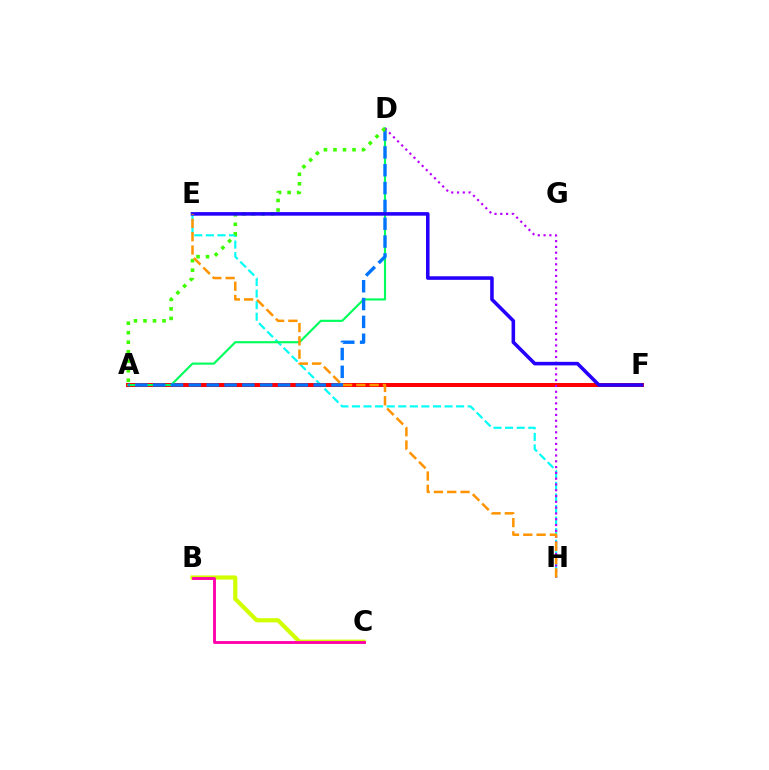{('E', 'H'): [{'color': '#00fff6', 'line_style': 'dashed', 'thickness': 1.57}, {'color': '#ff9400', 'line_style': 'dashed', 'thickness': 1.81}], ('B', 'C'): [{'color': '#d1ff00', 'line_style': 'solid', 'thickness': 3.0}, {'color': '#ff00ac', 'line_style': 'solid', 'thickness': 2.06}], ('A', 'F'): [{'color': '#ff0000', 'line_style': 'solid', 'thickness': 2.87}], ('A', 'D'): [{'color': '#00ff5c', 'line_style': 'solid', 'thickness': 1.55}, {'color': '#0074ff', 'line_style': 'dashed', 'thickness': 2.42}, {'color': '#3dff00', 'line_style': 'dotted', 'thickness': 2.59}], ('D', 'H'): [{'color': '#b900ff', 'line_style': 'dotted', 'thickness': 1.57}], ('E', 'F'): [{'color': '#2500ff', 'line_style': 'solid', 'thickness': 2.57}]}